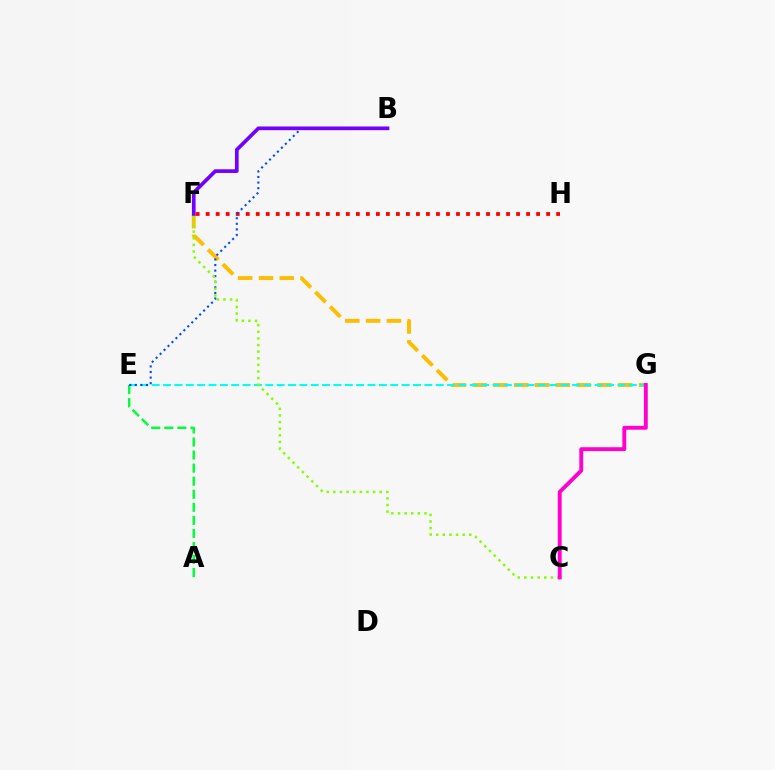{('F', 'G'): [{'color': '#ffbd00', 'line_style': 'dashed', 'thickness': 2.83}], ('A', 'E'): [{'color': '#00ff39', 'line_style': 'dashed', 'thickness': 1.77}], ('E', 'G'): [{'color': '#00fff6', 'line_style': 'dashed', 'thickness': 1.54}], ('F', 'H'): [{'color': '#ff0000', 'line_style': 'dotted', 'thickness': 2.72}], ('B', 'E'): [{'color': '#004bff', 'line_style': 'dotted', 'thickness': 1.52}], ('B', 'F'): [{'color': '#7200ff', 'line_style': 'solid', 'thickness': 2.65}], ('C', 'F'): [{'color': '#84ff00', 'line_style': 'dotted', 'thickness': 1.8}], ('C', 'G'): [{'color': '#ff00cf', 'line_style': 'solid', 'thickness': 2.79}]}